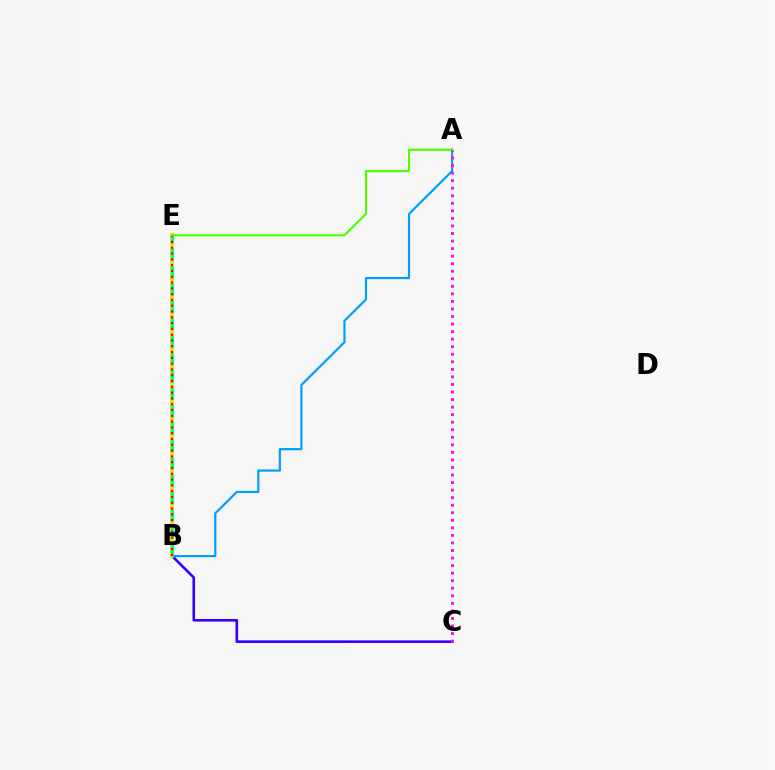{('A', 'B'): [{'color': '#009eff', 'line_style': 'solid', 'thickness': 1.58}], ('B', 'C'): [{'color': '#3700ff', 'line_style': 'solid', 'thickness': 1.89}], ('B', 'E'): [{'color': '#ffd500', 'line_style': 'solid', 'thickness': 2.68}, {'color': '#00ff86', 'line_style': 'dashed', 'thickness': 2.36}, {'color': '#ff0000', 'line_style': 'dotted', 'thickness': 1.57}], ('A', 'E'): [{'color': '#4fff00', 'line_style': 'solid', 'thickness': 1.55}], ('A', 'C'): [{'color': '#ff00ed', 'line_style': 'dotted', 'thickness': 2.05}]}